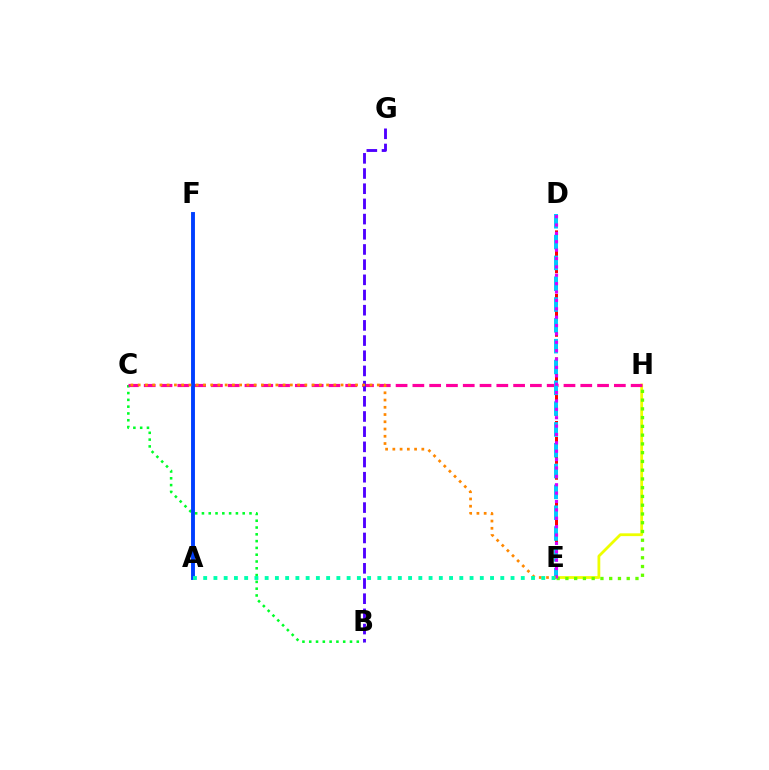{('B', 'C'): [{'color': '#00ff27', 'line_style': 'dotted', 'thickness': 1.85}], ('E', 'H'): [{'color': '#eeff00', 'line_style': 'solid', 'thickness': 2.01}, {'color': '#66ff00', 'line_style': 'dotted', 'thickness': 2.38}], ('C', 'H'): [{'color': '#ff00a0', 'line_style': 'dashed', 'thickness': 2.28}], ('B', 'G'): [{'color': '#4f00ff', 'line_style': 'dashed', 'thickness': 2.06}], ('D', 'E'): [{'color': '#ff0000', 'line_style': 'dashed', 'thickness': 2.16}, {'color': '#00c7ff', 'line_style': 'dashed', 'thickness': 2.83}, {'color': '#d600ff', 'line_style': 'dotted', 'thickness': 2.28}], ('A', 'F'): [{'color': '#003fff', 'line_style': 'solid', 'thickness': 2.8}], ('C', 'E'): [{'color': '#ff8800', 'line_style': 'dotted', 'thickness': 1.97}], ('A', 'E'): [{'color': '#00ffaf', 'line_style': 'dotted', 'thickness': 2.78}]}